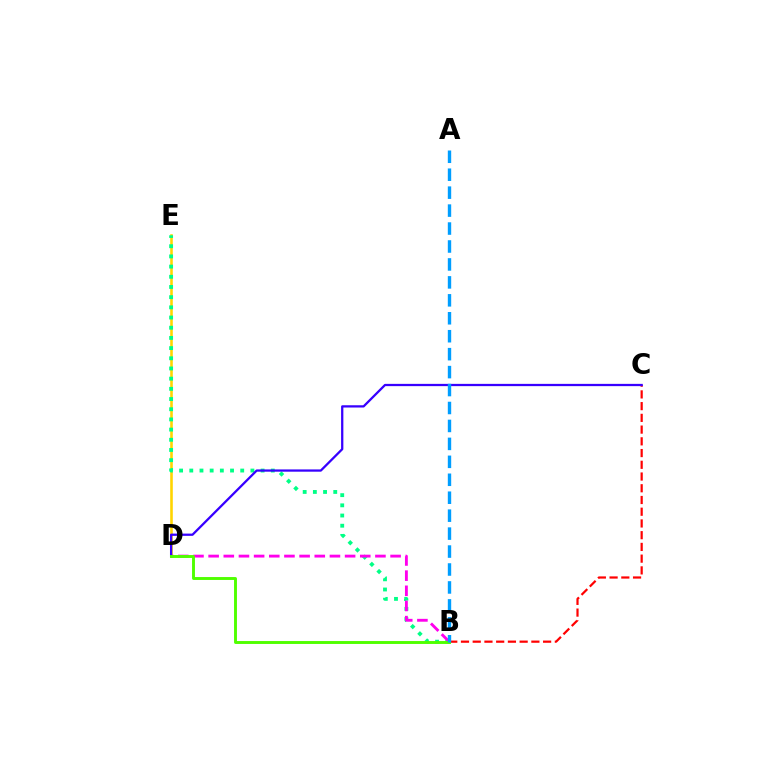{('D', 'E'): [{'color': '#ffd500', 'line_style': 'solid', 'thickness': 1.87}], ('B', 'E'): [{'color': '#00ff86', 'line_style': 'dotted', 'thickness': 2.77}], ('B', 'D'): [{'color': '#ff00ed', 'line_style': 'dashed', 'thickness': 2.06}, {'color': '#4fff00', 'line_style': 'solid', 'thickness': 2.09}], ('B', 'C'): [{'color': '#ff0000', 'line_style': 'dashed', 'thickness': 1.59}], ('C', 'D'): [{'color': '#3700ff', 'line_style': 'solid', 'thickness': 1.63}], ('A', 'B'): [{'color': '#009eff', 'line_style': 'dashed', 'thickness': 2.44}]}